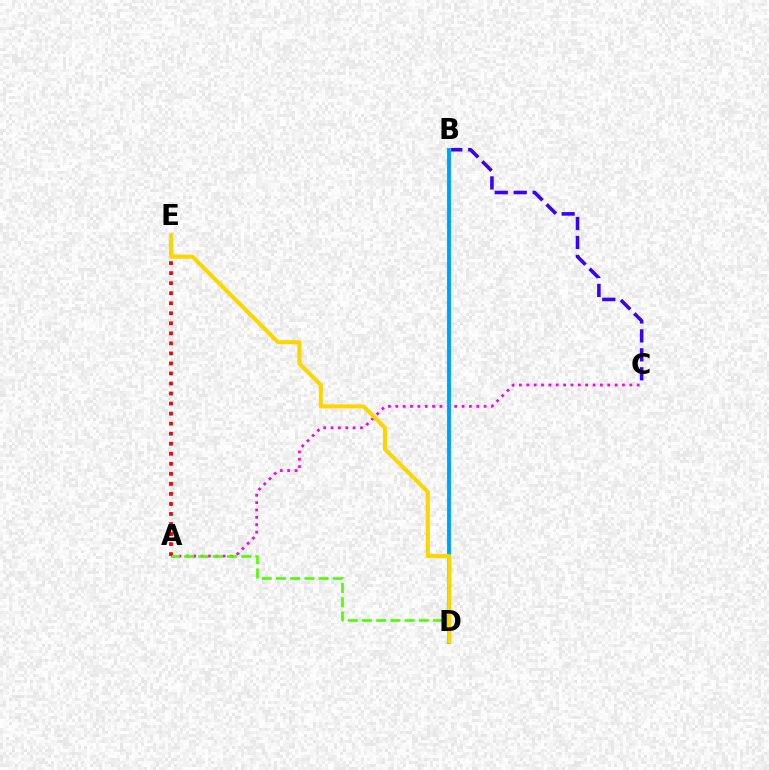{('B', 'C'): [{'color': '#3700ff', 'line_style': 'dashed', 'thickness': 2.57}], ('A', 'C'): [{'color': '#ff00ed', 'line_style': 'dotted', 'thickness': 2.0}], ('B', 'D'): [{'color': '#00ff86', 'line_style': 'solid', 'thickness': 2.98}, {'color': '#009eff', 'line_style': 'solid', 'thickness': 2.61}], ('A', 'E'): [{'color': '#ff0000', 'line_style': 'dotted', 'thickness': 2.73}], ('A', 'D'): [{'color': '#4fff00', 'line_style': 'dashed', 'thickness': 1.93}], ('D', 'E'): [{'color': '#ffd500', 'line_style': 'solid', 'thickness': 2.93}]}